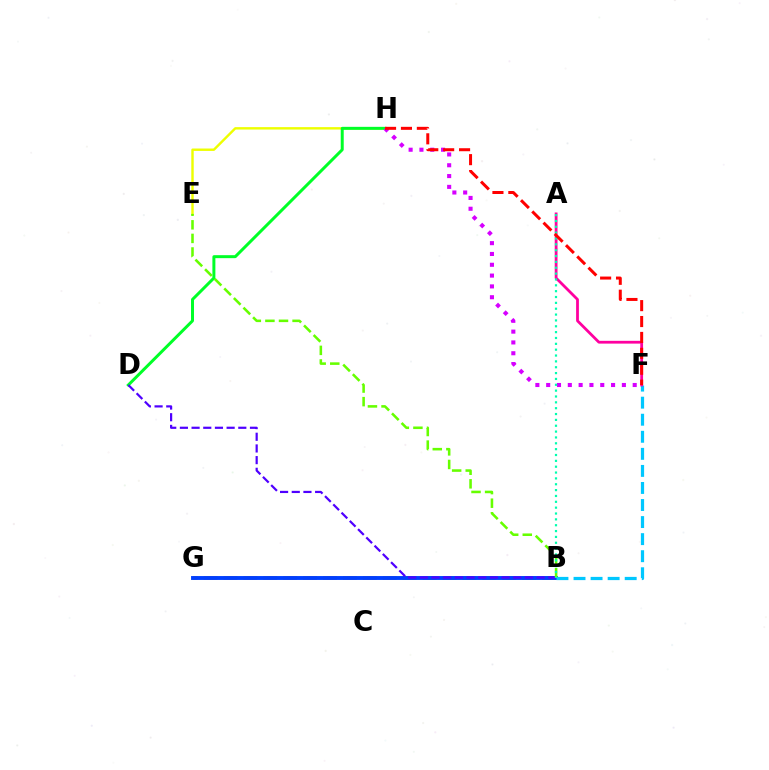{('E', 'H'): [{'color': '#eeff00', 'line_style': 'solid', 'thickness': 1.74}], ('B', 'G'): [{'color': '#ff8800', 'line_style': 'dashed', 'thickness': 2.7}, {'color': '#003fff', 'line_style': 'solid', 'thickness': 2.8}], ('D', 'H'): [{'color': '#00ff27', 'line_style': 'solid', 'thickness': 2.15}], ('F', 'H'): [{'color': '#d600ff', 'line_style': 'dotted', 'thickness': 2.94}, {'color': '#ff0000', 'line_style': 'dashed', 'thickness': 2.16}], ('B', 'F'): [{'color': '#00c7ff', 'line_style': 'dashed', 'thickness': 2.32}], ('B', 'D'): [{'color': '#4f00ff', 'line_style': 'dashed', 'thickness': 1.59}], ('A', 'F'): [{'color': '#ff00a0', 'line_style': 'solid', 'thickness': 2.0}], ('B', 'E'): [{'color': '#66ff00', 'line_style': 'dashed', 'thickness': 1.85}], ('A', 'B'): [{'color': '#00ffaf', 'line_style': 'dotted', 'thickness': 1.59}]}